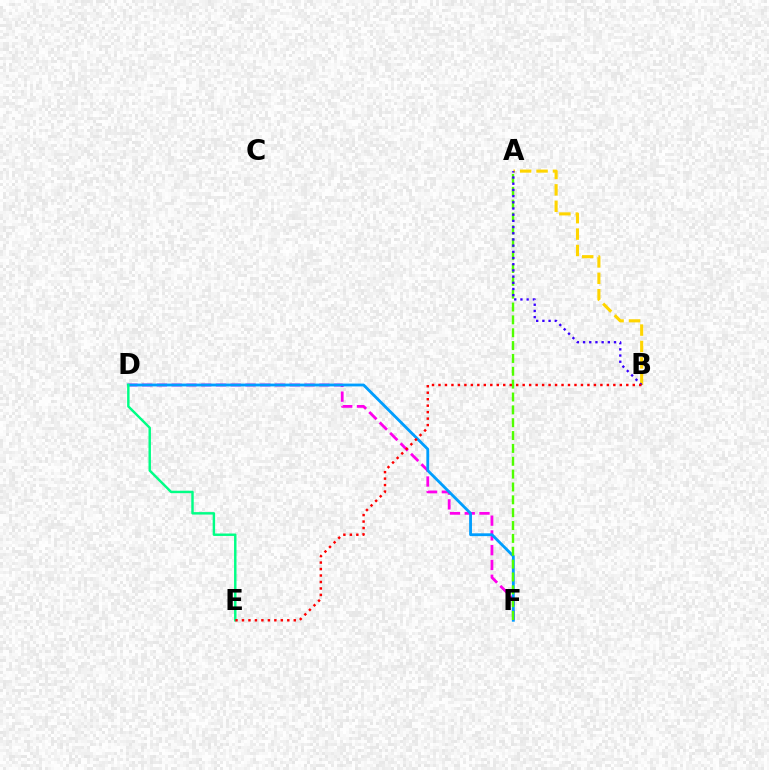{('D', 'F'): [{'color': '#ff00ed', 'line_style': 'dashed', 'thickness': 2.01}, {'color': '#009eff', 'line_style': 'solid', 'thickness': 2.03}], ('A', 'B'): [{'color': '#ffd500', 'line_style': 'dashed', 'thickness': 2.23}, {'color': '#3700ff', 'line_style': 'dotted', 'thickness': 1.68}], ('A', 'F'): [{'color': '#4fff00', 'line_style': 'dashed', 'thickness': 1.75}], ('D', 'E'): [{'color': '#00ff86', 'line_style': 'solid', 'thickness': 1.76}], ('B', 'E'): [{'color': '#ff0000', 'line_style': 'dotted', 'thickness': 1.76}]}